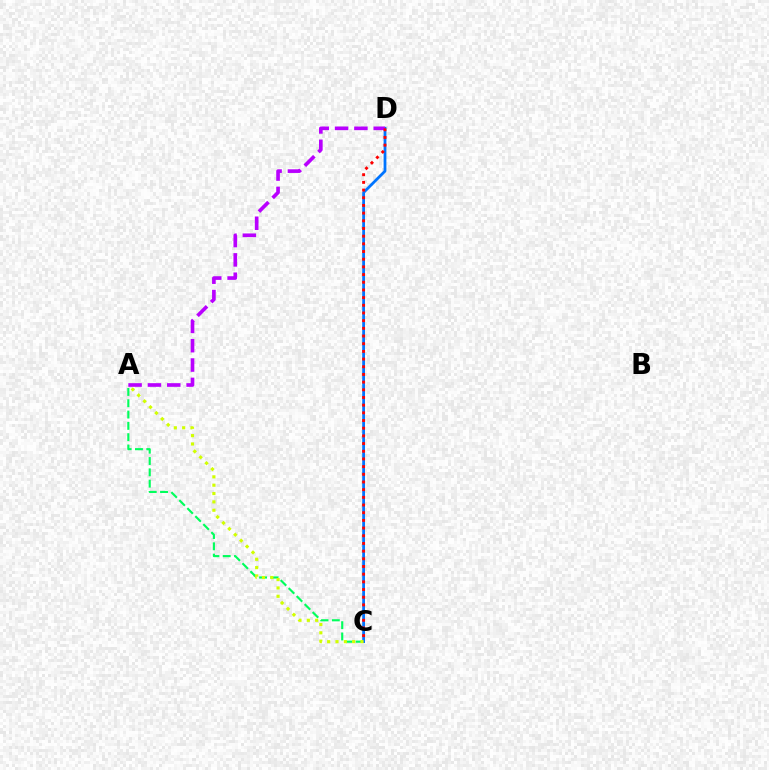{('A', 'C'): [{'color': '#00ff5c', 'line_style': 'dashed', 'thickness': 1.54}, {'color': '#d1ff00', 'line_style': 'dotted', 'thickness': 2.27}], ('C', 'D'): [{'color': '#0074ff', 'line_style': 'solid', 'thickness': 2.0}, {'color': '#ff0000', 'line_style': 'dotted', 'thickness': 2.09}], ('A', 'D'): [{'color': '#b900ff', 'line_style': 'dashed', 'thickness': 2.63}]}